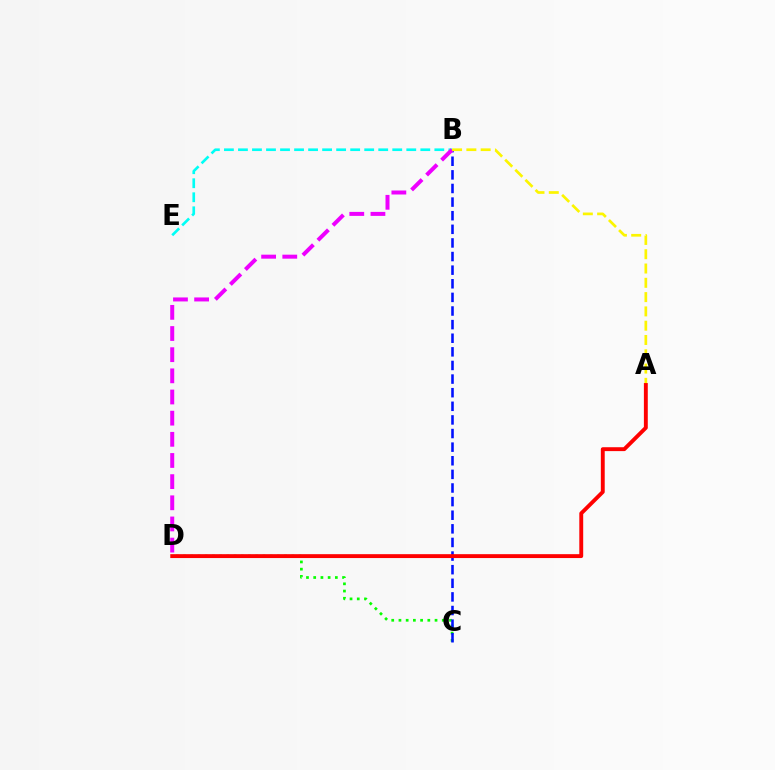{('C', 'D'): [{'color': '#08ff00', 'line_style': 'dotted', 'thickness': 1.96}], ('B', 'E'): [{'color': '#00fff6', 'line_style': 'dashed', 'thickness': 1.91}], ('B', 'C'): [{'color': '#0010ff', 'line_style': 'dashed', 'thickness': 1.85}], ('B', 'D'): [{'color': '#ee00ff', 'line_style': 'dashed', 'thickness': 2.87}], ('A', 'B'): [{'color': '#fcf500', 'line_style': 'dashed', 'thickness': 1.94}], ('A', 'D'): [{'color': '#ff0000', 'line_style': 'solid', 'thickness': 2.8}]}